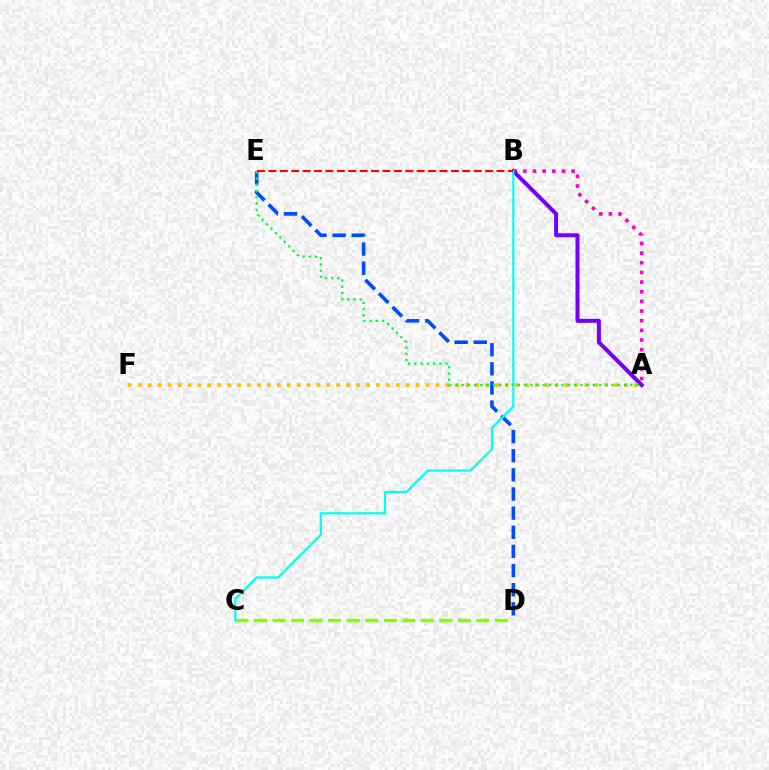{('A', 'B'): [{'color': '#ff00cf', 'line_style': 'dotted', 'thickness': 2.62}, {'color': '#7200ff', 'line_style': 'solid', 'thickness': 2.88}], ('D', 'E'): [{'color': '#004bff', 'line_style': 'dashed', 'thickness': 2.6}], ('C', 'D'): [{'color': '#84ff00', 'line_style': 'dashed', 'thickness': 2.52}], ('A', 'F'): [{'color': '#ffbd00', 'line_style': 'dotted', 'thickness': 2.7}], ('B', 'C'): [{'color': '#00fff6', 'line_style': 'solid', 'thickness': 1.6}], ('A', 'E'): [{'color': '#00ff39', 'line_style': 'dotted', 'thickness': 1.7}], ('B', 'E'): [{'color': '#ff0000', 'line_style': 'dashed', 'thickness': 1.55}]}